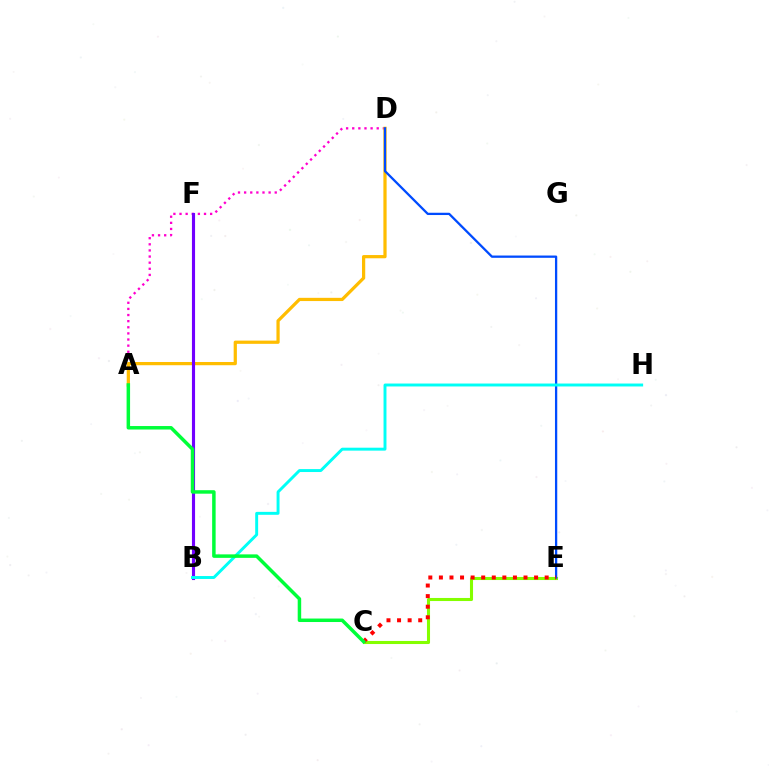{('A', 'D'): [{'color': '#ff00cf', 'line_style': 'dotted', 'thickness': 1.66}, {'color': '#ffbd00', 'line_style': 'solid', 'thickness': 2.32}], ('C', 'E'): [{'color': '#84ff00', 'line_style': 'solid', 'thickness': 2.21}, {'color': '#ff0000', 'line_style': 'dotted', 'thickness': 2.87}], ('D', 'E'): [{'color': '#004bff', 'line_style': 'solid', 'thickness': 1.64}], ('B', 'F'): [{'color': '#7200ff', 'line_style': 'solid', 'thickness': 2.25}], ('B', 'H'): [{'color': '#00fff6', 'line_style': 'solid', 'thickness': 2.11}], ('A', 'C'): [{'color': '#00ff39', 'line_style': 'solid', 'thickness': 2.51}]}